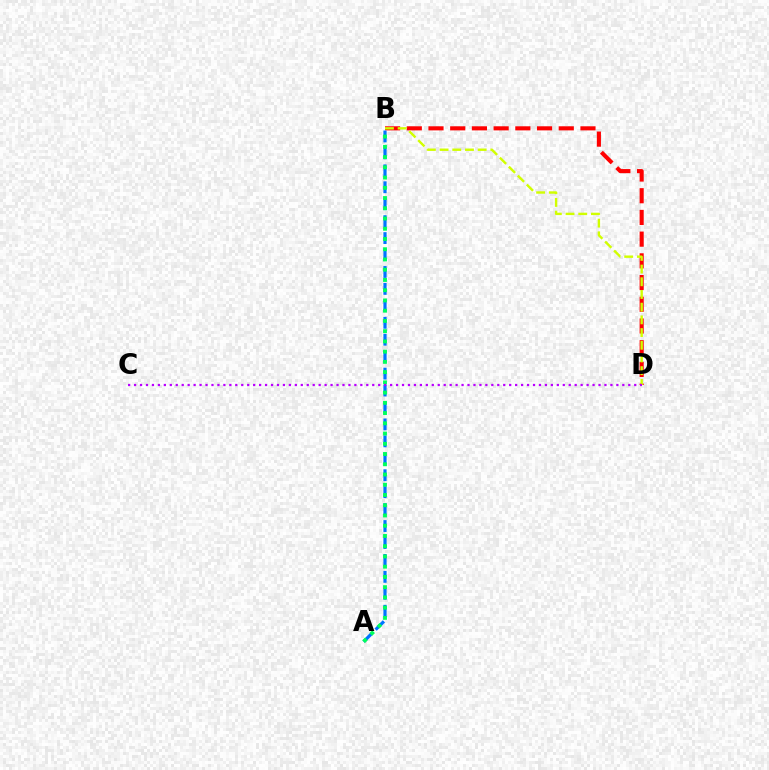{('B', 'D'): [{'color': '#ff0000', 'line_style': 'dashed', 'thickness': 2.95}, {'color': '#d1ff00', 'line_style': 'dashed', 'thickness': 1.73}], ('A', 'B'): [{'color': '#0074ff', 'line_style': 'dashed', 'thickness': 2.3}, {'color': '#00ff5c', 'line_style': 'dotted', 'thickness': 2.78}], ('C', 'D'): [{'color': '#b900ff', 'line_style': 'dotted', 'thickness': 1.62}]}